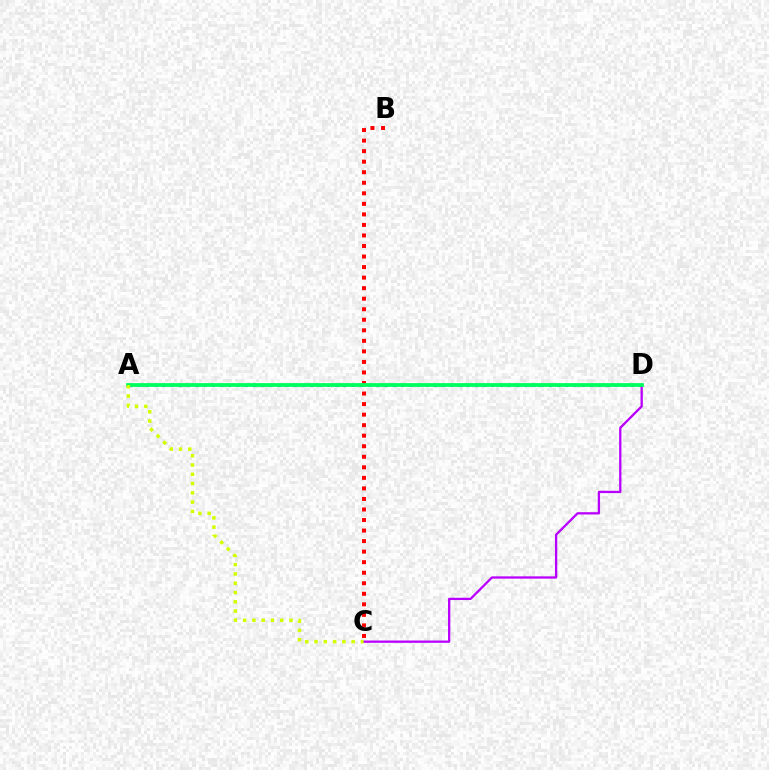{('A', 'D'): [{'color': '#0074ff', 'line_style': 'dotted', 'thickness': 2.23}, {'color': '#00ff5c', 'line_style': 'solid', 'thickness': 2.72}], ('C', 'D'): [{'color': '#b900ff', 'line_style': 'solid', 'thickness': 1.65}], ('B', 'C'): [{'color': '#ff0000', 'line_style': 'dotted', 'thickness': 2.86}], ('A', 'C'): [{'color': '#d1ff00', 'line_style': 'dotted', 'thickness': 2.52}]}